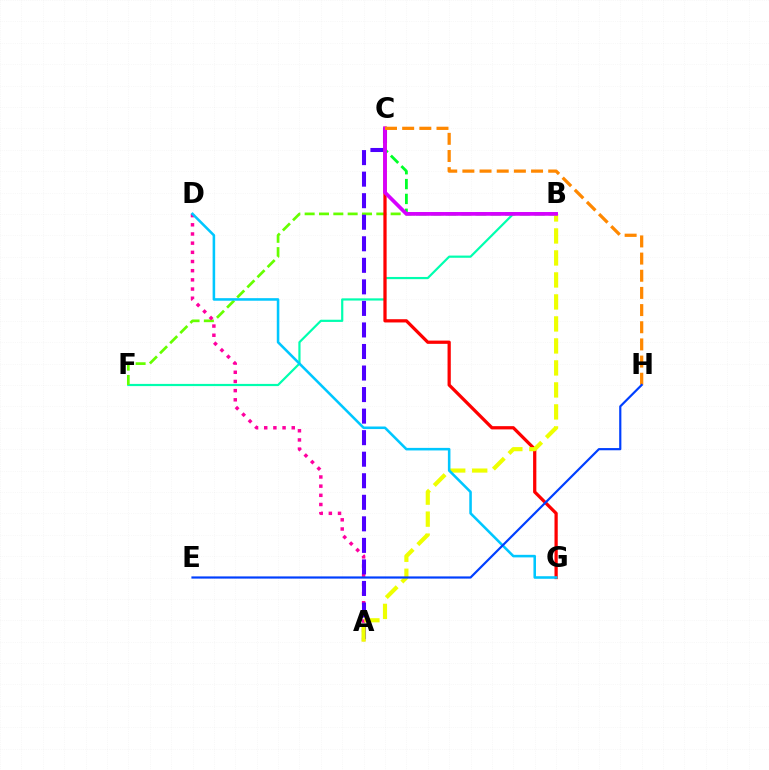{('B', 'F'): [{'color': '#00ffaf', 'line_style': 'solid', 'thickness': 1.58}, {'color': '#66ff00', 'line_style': 'dashed', 'thickness': 1.95}], ('B', 'C'): [{'color': '#00ff27', 'line_style': 'dashed', 'thickness': 2.02}, {'color': '#d600ff', 'line_style': 'solid', 'thickness': 2.68}], ('A', 'D'): [{'color': '#ff00a0', 'line_style': 'dotted', 'thickness': 2.49}], ('A', 'C'): [{'color': '#4f00ff', 'line_style': 'dashed', 'thickness': 2.93}], ('C', 'G'): [{'color': '#ff0000', 'line_style': 'solid', 'thickness': 2.34}], ('A', 'B'): [{'color': '#eeff00', 'line_style': 'dashed', 'thickness': 2.99}], ('D', 'G'): [{'color': '#00c7ff', 'line_style': 'solid', 'thickness': 1.84}], ('C', 'H'): [{'color': '#ff8800', 'line_style': 'dashed', 'thickness': 2.33}], ('E', 'H'): [{'color': '#003fff', 'line_style': 'solid', 'thickness': 1.58}]}